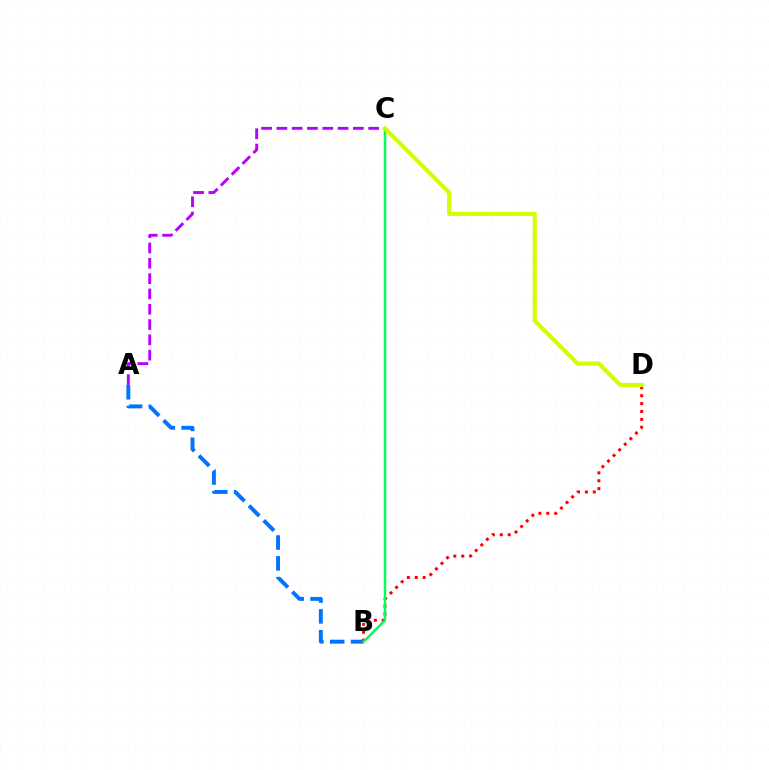{('A', 'B'): [{'color': '#0074ff', 'line_style': 'dashed', 'thickness': 2.83}], ('B', 'D'): [{'color': '#ff0000', 'line_style': 'dotted', 'thickness': 2.15}], ('B', 'C'): [{'color': '#00ff5c', 'line_style': 'solid', 'thickness': 1.78}], ('A', 'C'): [{'color': '#b900ff', 'line_style': 'dashed', 'thickness': 2.08}], ('C', 'D'): [{'color': '#d1ff00', 'line_style': 'solid', 'thickness': 2.97}]}